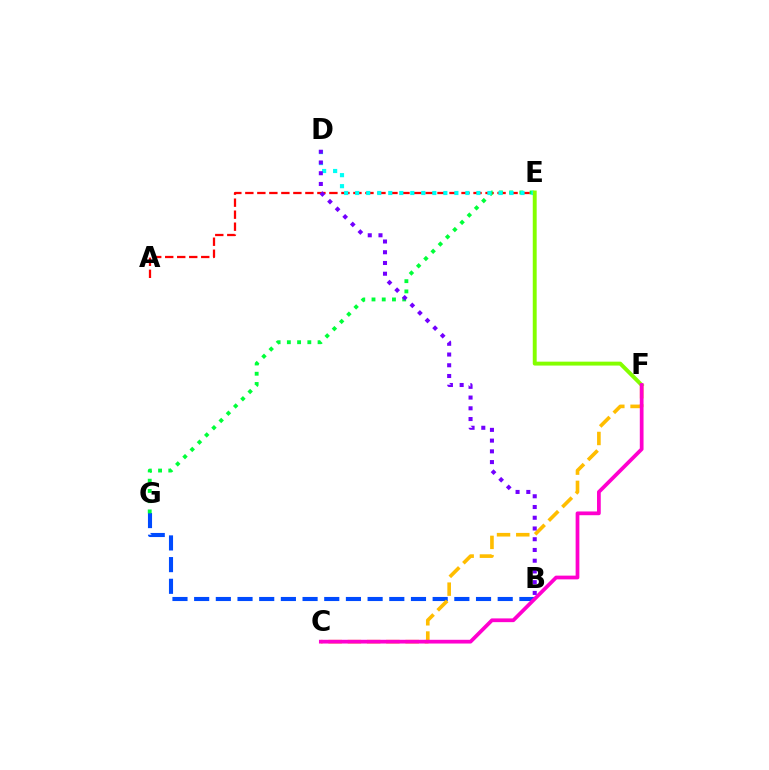{('B', 'G'): [{'color': '#004bff', 'line_style': 'dashed', 'thickness': 2.95}], ('C', 'F'): [{'color': '#ffbd00', 'line_style': 'dashed', 'thickness': 2.62}, {'color': '#ff00cf', 'line_style': 'solid', 'thickness': 2.7}], ('A', 'E'): [{'color': '#ff0000', 'line_style': 'dashed', 'thickness': 1.63}], ('E', 'G'): [{'color': '#00ff39', 'line_style': 'dotted', 'thickness': 2.78}], ('D', 'E'): [{'color': '#00fff6', 'line_style': 'dotted', 'thickness': 2.99}], ('E', 'F'): [{'color': '#84ff00', 'line_style': 'solid', 'thickness': 2.82}], ('B', 'D'): [{'color': '#7200ff', 'line_style': 'dotted', 'thickness': 2.92}]}